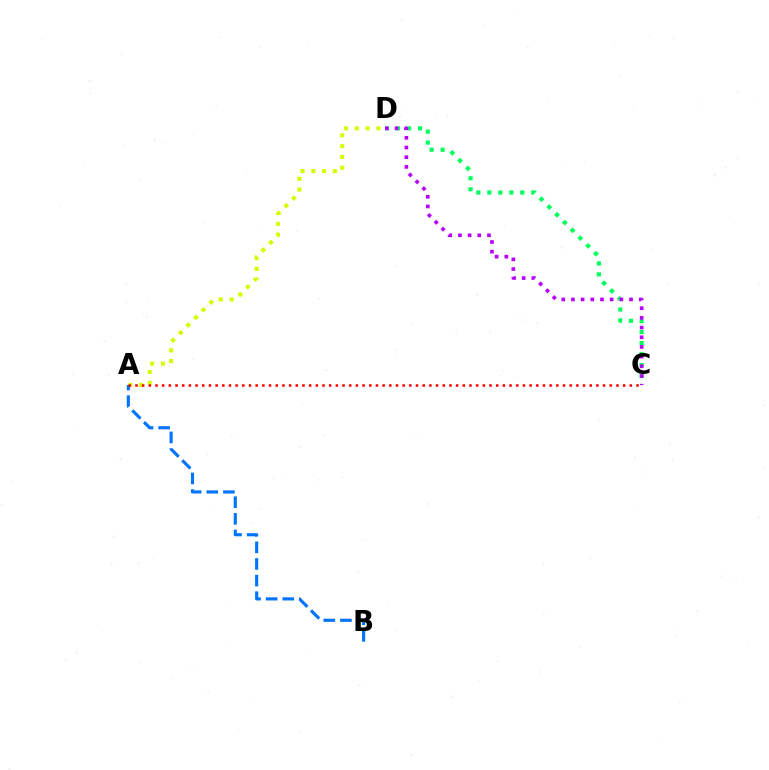{('A', 'D'): [{'color': '#d1ff00', 'line_style': 'dotted', 'thickness': 2.93}], ('C', 'D'): [{'color': '#00ff5c', 'line_style': 'dotted', 'thickness': 2.99}, {'color': '#b900ff', 'line_style': 'dotted', 'thickness': 2.63}], ('A', 'B'): [{'color': '#0074ff', 'line_style': 'dashed', 'thickness': 2.26}], ('A', 'C'): [{'color': '#ff0000', 'line_style': 'dotted', 'thickness': 1.82}]}